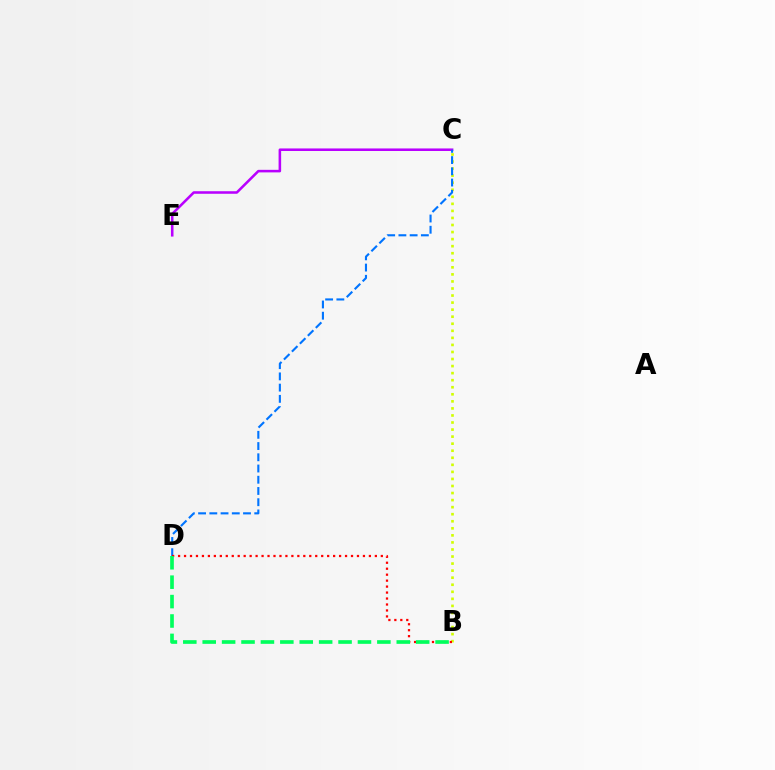{('C', 'E'): [{'color': '#b900ff', 'line_style': 'solid', 'thickness': 1.84}], ('B', 'C'): [{'color': '#d1ff00', 'line_style': 'dotted', 'thickness': 1.92}], ('C', 'D'): [{'color': '#0074ff', 'line_style': 'dashed', 'thickness': 1.53}], ('B', 'D'): [{'color': '#ff0000', 'line_style': 'dotted', 'thickness': 1.62}, {'color': '#00ff5c', 'line_style': 'dashed', 'thickness': 2.64}]}